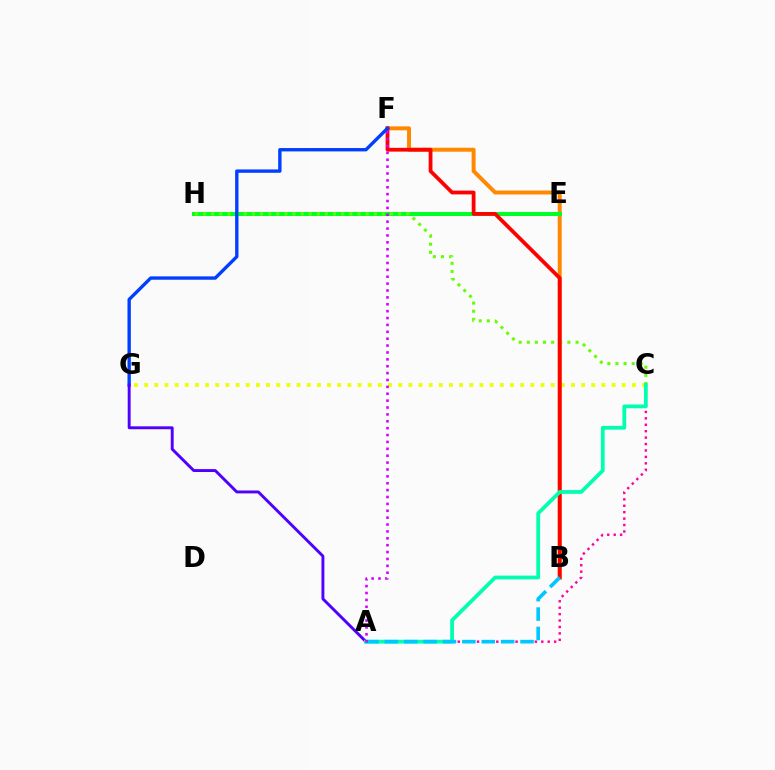{('A', 'C'): [{'color': '#ff00a0', 'line_style': 'dotted', 'thickness': 1.75}, {'color': '#00ffaf', 'line_style': 'solid', 'thickness': 2.71}], ('C', 'G'): [{'color': '#eeff00', 'line_style': 'dotted', 'thickness': 2.76}], ('B', 'F'): [{'color': '#ff8800', 'line_style': 'solid', 'thickness': 2.85}, {'color': '#ff0000', 'line_style': 'solid', 'thickness': 2.72}], ('E', 'H'): [{'color': '#00ff27', 'line_style': 'solid', 'thickness': 2.9}], ('C', 'H'): [{'color': '#66ff00', 'line_style': 'dotted', 'thickness': 2.21}], ('F', 'G'): [{'color': '#003fff', 'line_style': 'solid', 'thickness': 2.42}], ('A', 'G'): [{'color': '#4f00ff', 'line_style': 'solid', 'thickness': 2.09}], ('A', 'B'): [{'color': '#00c7ff', 'line_style': 'dashed', 'thickness': 2.63}], ('A', 'F'): [{'color': '#d600ff', 'line_style': 'dotted', 'thickness': 1.87}]}